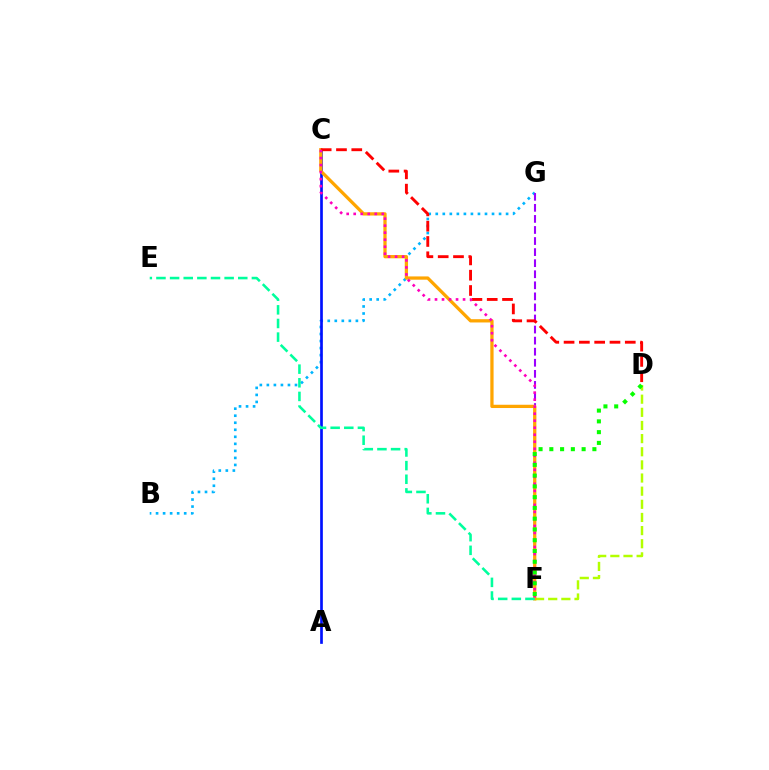{('D', 'F'): [{'color': '#b3ff00', 'line_style': 'dashed', 'thickness': 1.79}, {'color': '#08ff00', 'line_style': 'dotted', 'thickness': 2.92}], ('B', 'G'): [{'color': '#00b5ff', 'line_style': 'dotted', 'thickness': 1.91}], ('A', 'C'): [{'color': '#0010ff', 'line_style': 'solid', 'thickness': 1.94}], ('F', 'G'): [{'color': '#9b00ff', 'line_style': 'dashed', 'thickness': 1.5}], ('C', 'F'): [{'color': '#ffa500', 'line_style': 'solid', 'thickness': 2.35}, {'color': '#ff00bd', 'line_style': 'dotted', 'thickness': 1.91}], ('C', 'D'): [{'color': '#ff0000', 'line_style': 'dashed', 'thickness': 2.08}], ('E', 'F'): [{'color': '#00ff9d', 'line_style': 'dashed', 'thickness': 1.85}]}